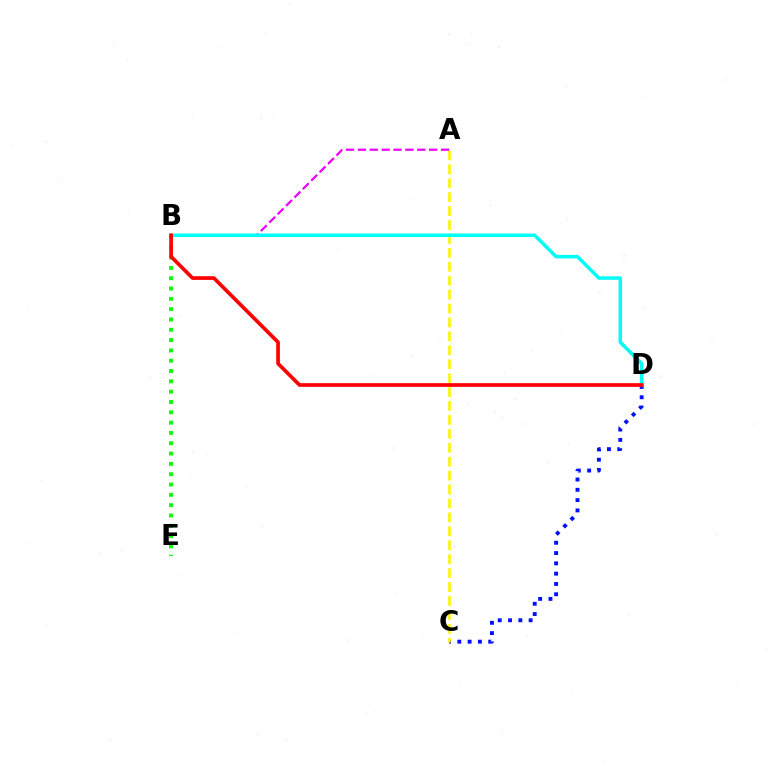{('C', 'D'): [{'color': '#0010ff', 'line_style': 'dotted', 'thickness': 2.8}], ('A', 'C'): [{'color': '#fcf500', 'line_style': 'dashed', 'thickness': 1.89}], ('B', 'E'): [{'color': '#08ff00', 'line_style': 'dotted', 'thickness': 2.8}], ('A', 'B'): [{'color': '#ee00ff', 'line_style': 'dashed', 'thickness': 1.61}], ('B', 'D'): [{'color': '#00fff6', 'line_style': 'solid', 'thickness': 2.52}, {'color': '#ff0000', 'line_style': 'solid', 'thickness': 2.65}]}